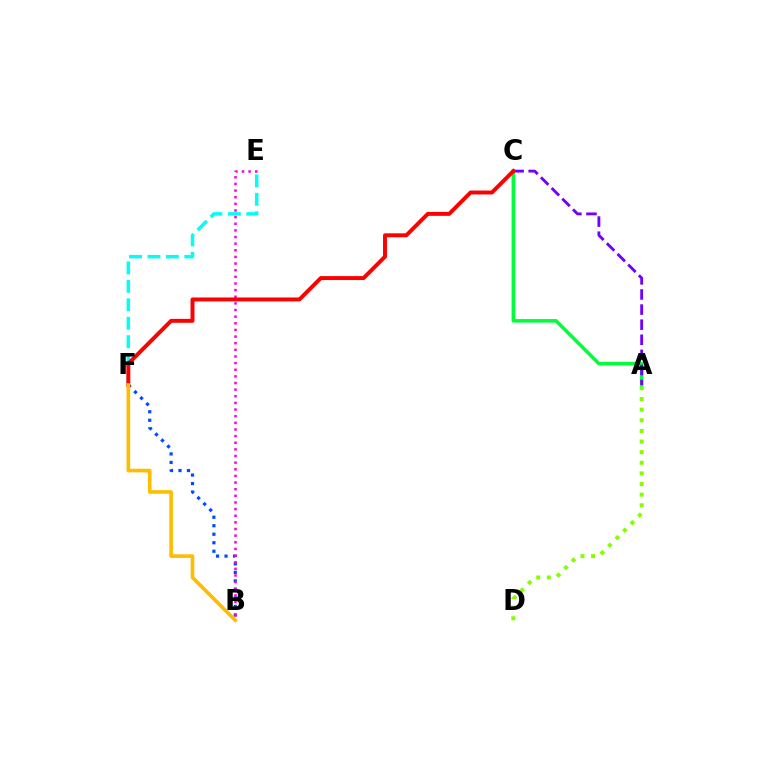{('A', 'D'): [{'color': '#84ff00', 'line_style': 'dotted', 'thickness': 2.89}], ('B', 'F'): [{'color': '#004bff', 'line_style': 'dotted', 'thickness': 2.31}, {'color': '#ffbd00', 'line_style': 'solid', 'thickness': 2.61}], ('A', 'C'): [{'color': '#00ff39', 'line_style': 'solid', 'thickness': 2.55}, {'color': '#7200ff', 'line_style': 'dashed', 'thickness': 2.05}], ('E', 'F'): [{'color': '#00fff6', 'line_style': 'dashed', 'thickness': 2.51}], ('B', 'E'): [{'color': '#ff00cf', 'line_style': 'dotted', 'thickness': 1.8}], ('C', 'F'): [{'color': '#ff0000', 'line_style': 'solid', 'thickness': 2.84}]}